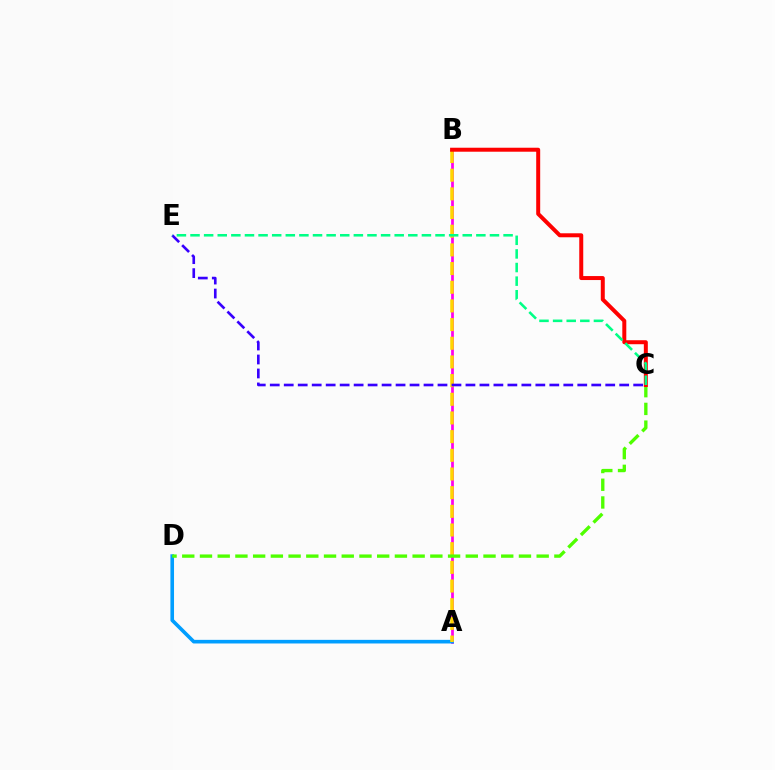{('A', 'B'): [{'color': '#ff00ed', 'line_style': 'solid', 'thickness': 1.97}, {'color': '#ffd500', 'line_style': 'dashed', 'thickness': 2.54}], ('A', 'D'): [{'color': '#009eff', 'line_style': 'solid', 'thickness': 2.61}], ('C', 'E'): [{'color': '#3700ff', 'line_style': 'dashed', 'thickness': 1.9}, {'color': '#00ff86', 'line_style': 'dashed', 'thickness': 1.85}], ('C', 'D'): [{'color': '#4fff00', 'line_style': 'dashed', 'thickness': 2.41}], ('B', 'C'): [{'color': '#ff0000', 'line_style': 'solid', 'thickness': 2.87}]}